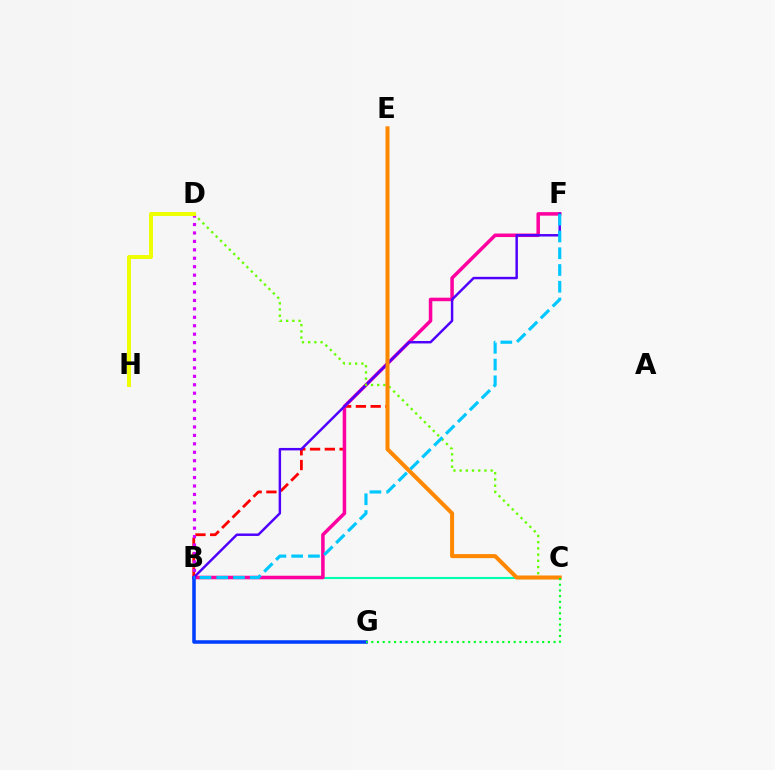{('B', 'E'): [{'color': '#ff0000', 'line_style': 'dashed', 'thickness': 2.01}], ('B', 'C'): [{'color': '#00ffaf', 'line_style': 'solid', 'thickness': 1.53}], ('B', 'F'): [{'color': '#ff00a0', 'line_style': 'solid', 'thickness': 2.53}, {'color': '#4f00ff', 'line_style': 'solid', 'thickness': 1.77}, {'color': '#00c7ff', 'line_style': 'dashed', 'thickness': 2.28}], ('B', 'D'): [{'color': '#d600ff', 'line_style': 'dotted', 'thickness': 2.29}], ('C', 'D'): [{'color': '#66ff00', 'line_style': 'dotted', 'thickness': 1.69}], ('C', 'E'): [{'color': '#ff8800', 'line_style': 'solid', 'thickness': 2.9}], ('B', 'G'): [{'color': '#003fff', 'line_style': 'solid', 'thickness': 2.55}], ('D', 'H'): [{'color': '#eeff00', 'line_style': 'solid', 'thickness': 2.84}], ('C', 'G'): [{'color': '#00ff27', 'line_style': 'dotted', 'thickness': 1.55}]}